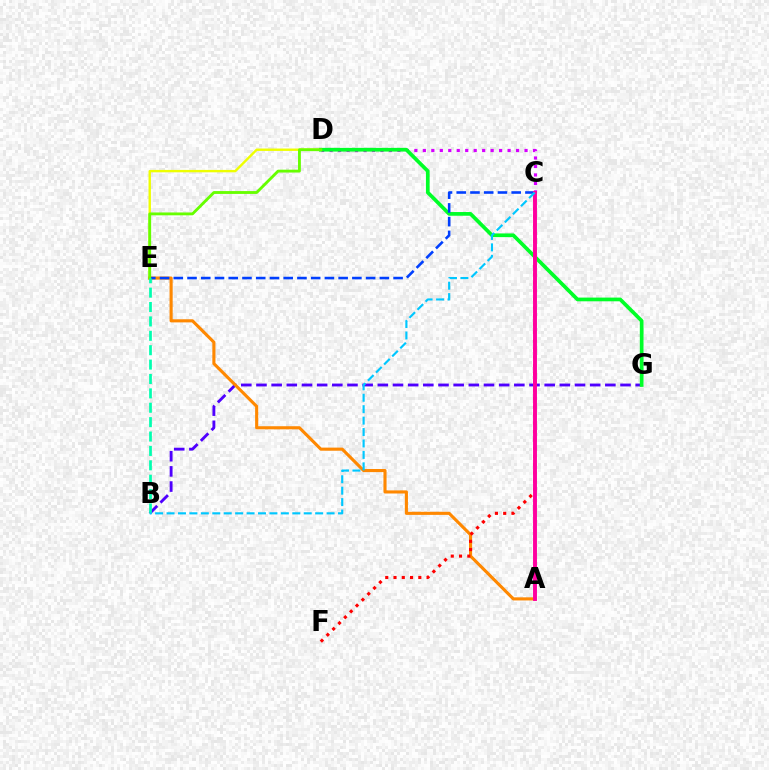{('B', 'G'): [{'color': '#4f00ff', 'line_style': 'dashed', 'thickness': 2.06}], ('D', 'E'): [{'color': '#eeff00', 'line_style': 'solid', 'thickness': 1.72}, {'color': '#66ff00', 'line_style': 'solid', 'thickness': 2.05}], ('A', 'E'): [{'color': '#ff8800', 'line_style': 'solid', 'thickness': 2.24}], ('C', 'D'): [{'color': '#d600ff', 'line_style': 'dotted', 'thickness': 2.3}], ('C', 'F'): [{'color': '#ff0000', 'line_style': 'dotted', 'thickness': 2.25}], ('D', 'G'): [{'color': '#00ff27', 'line_style': 'solid', 'thickness': 2.67}], ('C', 'E'): [{'color': '#003fff', 'line_style': 'dashed', 'thickness': 1.87}], ('A', 'C'): [{'color': '#ff00a0', 'line_style': 'solid', 'thickness': 2.82}], ('B', 'E'): [{'color': '#00ffaf', 'line_style': 'dashed', 'thickness': 1.95}], ('B', 'C'): [{'color': '#00c7ff', 'line_style': 'dashed', 'thickness': 1.55}]}